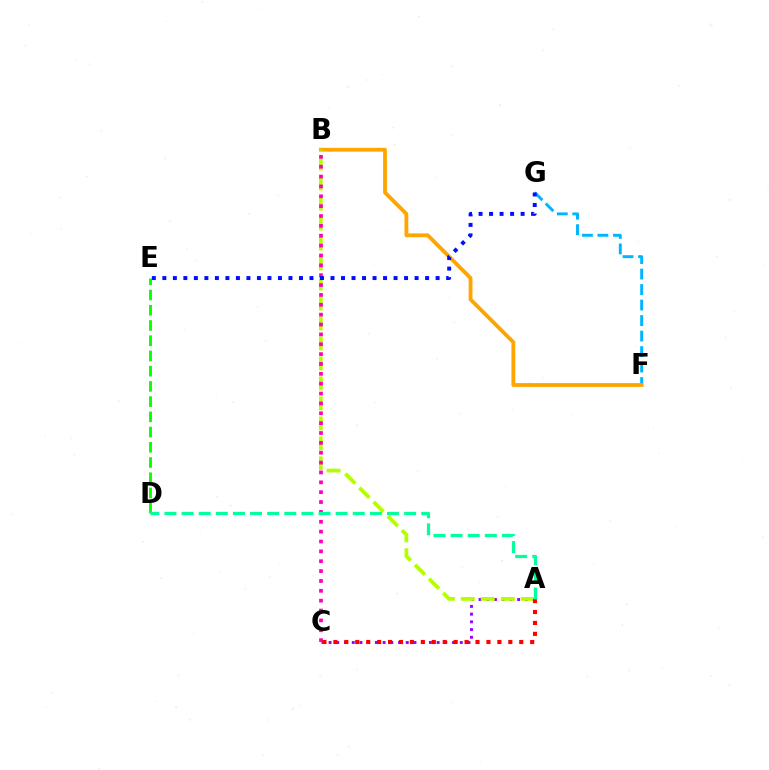{('F', 'G'): [{'color': '#00b5ff', 'line_style': 'dashed', 'thickness': 2.11}], ('B', 'F'): [{'color': '#ffa500', 'line_style': 'solid', 'thickness': 2.74}], ('A', 'C'): [{'color': '#9b00ff', 'line_style': 'dotted', 'thickness': 2.1}, {'color': '#ff0000', 'line_style': 'dotted', 'thickness': 2.97}], ('A', 'B'): [{'color': '#b3ff00', 'line_style': 'dashed', 'thickness': 2.72}], ('B', 'C'): [{'color': '#ff00bd', 'line_style': 'dotted', 'thickness': 2.68}], ('D', 'E'): [{'color': '#08ff00', 'line_style': 'dashed', 'thickness': 2.07}], ('A', 'D'): [{'color': '#00ff9d', 'line_style': 'dashed', 'thickness': 2.33}], ('E', 'G'): [{'color': '#0010ff', 'line_style': 'dotted', 'thickness': 2.86}]}